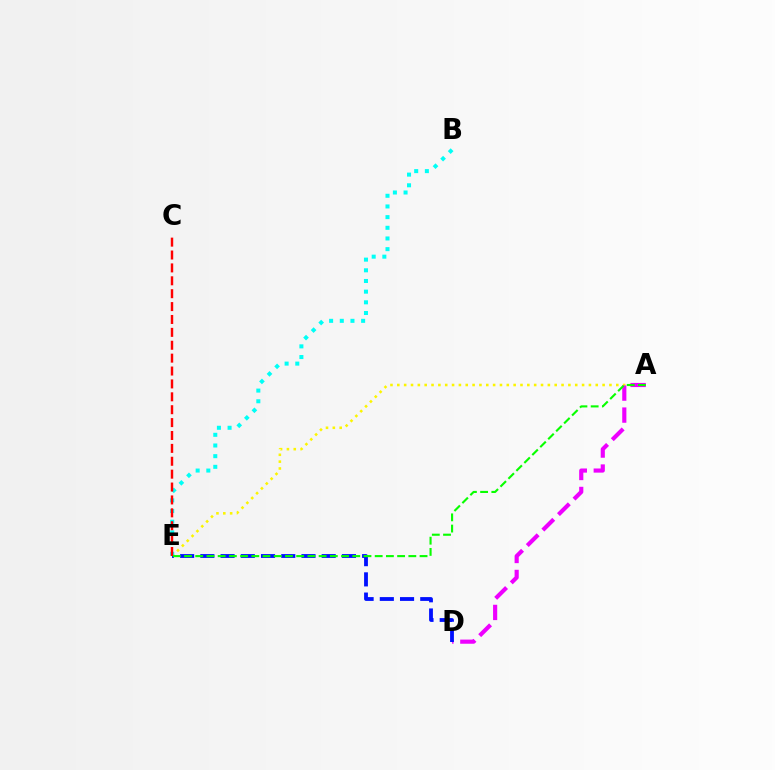{('A', 'E'): [{'color': '#fcf500', 'line_style': 'dotted', 'thickness': 1.86}, {'color': '#08ff00', 'line_style': 'dashed', 'thickness': 1.52}], ('A', 'D'): [{'color': '#ee00ff', 'line_style': 'dashed', 'thickness': 2.98}], ('D', 'E'): [{'color': '#0010ff', 'line_style': 'dashed', 'thickness': 2.75}], ('B', 'E'): [{'color': '#00fff6', 'line_style': 'dotted', 'thickness': 2.9}], ('C', 'E'): [{'color': '#ff0000', 'line_style': 'dashed', 'thickness': 1.75}]}